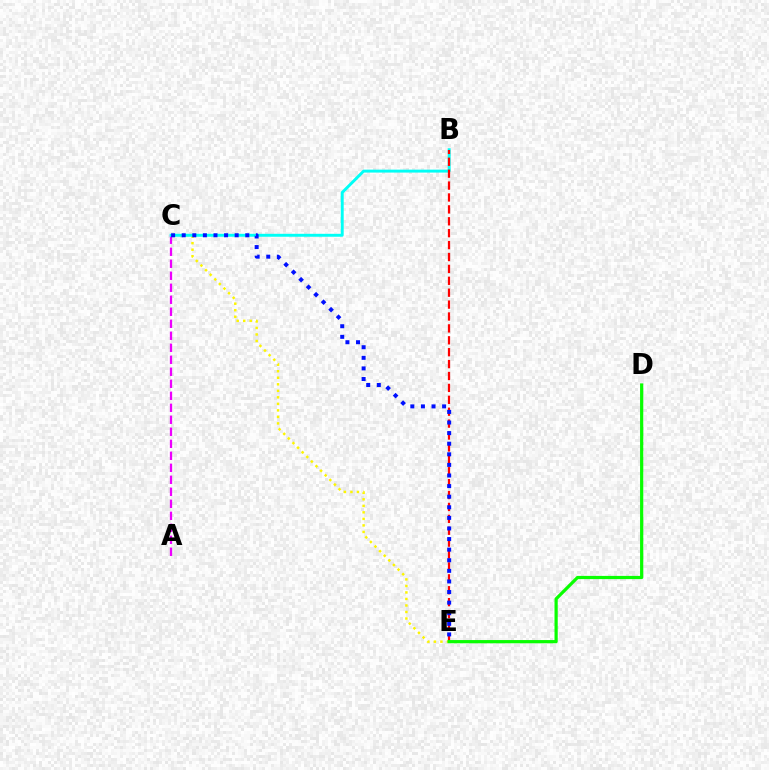{('C', 'E'): [{'color': '#fcf500', 'line_style': 'dotted', 'thickness': 1.77}, {'color': '#0010ff', 'line_style': 'dotted', 'thickness': 2.88}], ('A', 'C'): [{'color': '#ee00ff', 'line_style': 'dashed', 'thickness': 1.63}], ('B', 'C'): [{'color': '#00fff6', 'line_style': 'solid', 'thickness': 2.11}], ('B', 'E'): [{'color': '#ff0000', 'line_style': 'dashed', 'thickness': 1.62}], ('D', 'E'): [{'color': '#08ff00', 'line_style': 'solid', 'thickness': 2.31}]}